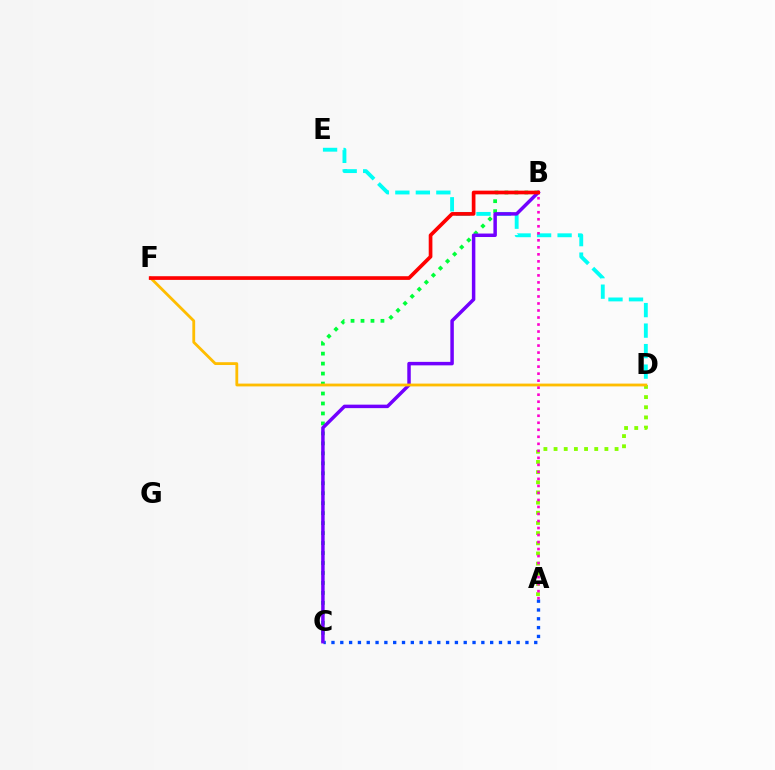{('D', 'E'): [{'color': '#00fff6', 'line_style': 'dashed', 'thickness': 2.78}], ('A', 'D'): [{'color': '#84ff00', 'line_style': 'dotted', 'thickness': 2.76}], ('A', 'C'): [{'color': '#004bff', 'line_style': 'dotted', 'thickness': 2.4}], ('B', 'C'): [{'color': '#00ff39', 'line_style': 'dotted', 'thickness': 2.71}, {'color': '#7200ff', 'line_style': 'solid', 'thickness': 2.5}], ('D', 'F'): [{'color': '#ffbd00', 'line_style': 'solid', 'thickness': 2.02}], ('B', 'F'): [{'color': '#ff0000', 'line_style': 'solid', 'thickness': 2.65}], ('A', 'B'): [{'color': '#ff00cf', 'line_style': 'dotted', 'thickness': 1.91}]}